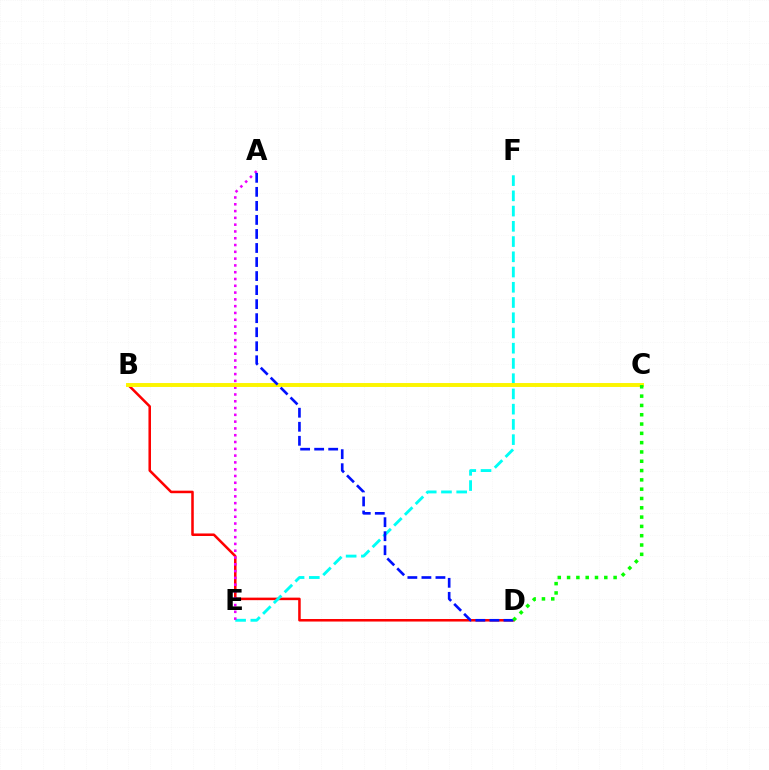{('B', 'D'): [{'color': '#ff0000', 'line_style': 'solid', 'thickness': 1.82}], ('E', 'F'): [{'color': '#00fff6', 'line_style': 'dashed', 'thickness': 2.07}], ('A', 'E'): [{'color': '#ee00ff', 'line_style': 'dotted', 'thickness': 1.85}], ('B', 'C'): [{'color': '#fcf500', 'line_style': 'solid', 'thickness': 2.83}], ('A', 'D'): [{'color': '#0010ff', 'line_style': 'dashed', 'thickness': 1.91}], ('C', 'D'): [{'color': '#08ff00', 'line_style': 'dotted', 'thickness': 2.53}]}